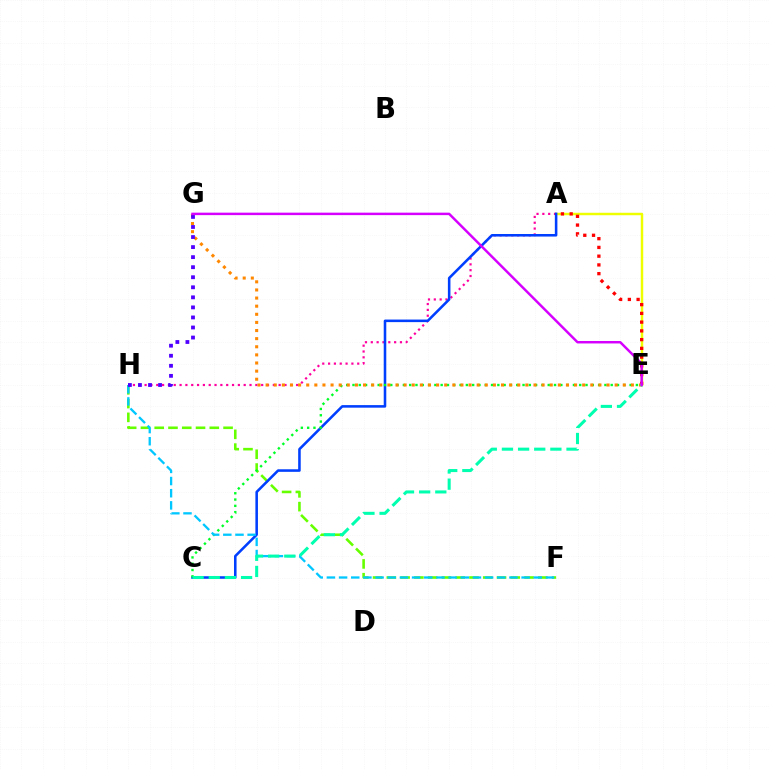{('A', 'E'): [{'color': '#eeff00', 'line_style': 'solid', 'thickness': 1.77}, {'color': '#ff0000', 'line_style': 'dotted', 'thickness': 2.38}], ('A', 'H'): [{'color': '#ff00a0', 'line_style': 'dotted', 'thickness': 1.58}], ('F', 'H'): [{'color': '#66ff00', 'line_style': 'dashed', 'thickness': 1.87}, {'color': '#00c7ff', 'line_style': 'dashed', 'thickness': 1.65}], ('A', 'C'): [{'color': '#003fff', 'line_style': 'solid', 'thickness': 1.84}], ('C', 'E'): [{'color': '#00ff27', 'line_style': 'dotted', 'thickness': 1.71}, {'color': '#00ffaf', 'line_style': 'dashed', 'thickness': 2.19}], ('E', 'G'): [{'color': '#ff8800', 'line_style': 'dotted', 'thickness': 2.21}, {'color': '#d600ff', 'line_style': 'solid', 'thickness': 1.78}], ('G', 'H'): [{'color': '#4f00ff', 'line_style': 'dotted', 'thickness': 2.73}]}